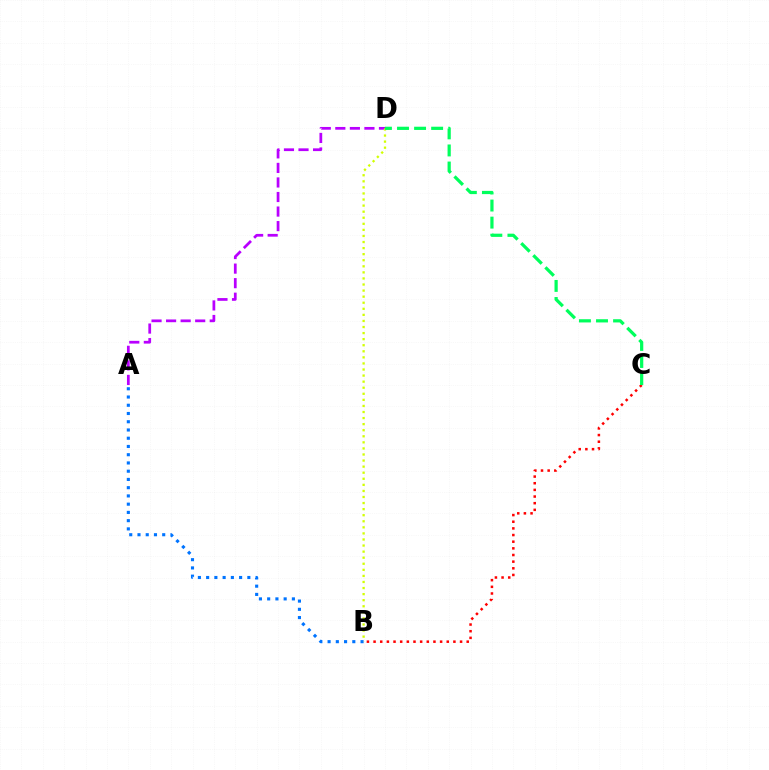{('A', 'B'): [{'color': '#0074ff', 'line_style': 'dotted', 'thickness': 2.24}], ('B', 'C'): [{'color': '#ff0000', 'line_style': 'dotted', 'thickness': 1.81}], ('A', 'D'): [{'color': '#b900ff', 'line_style': 'dashed', 'thickness': 1.98}], ('B', 'D'): [{'color': '#d1ff00', 'line_style': 'dotted', 'thickness': 1.65}], ('C', 'D'): [{'color': '#00ff5c', 'line_style': 'dashed', 'thickness': 2.32}]}